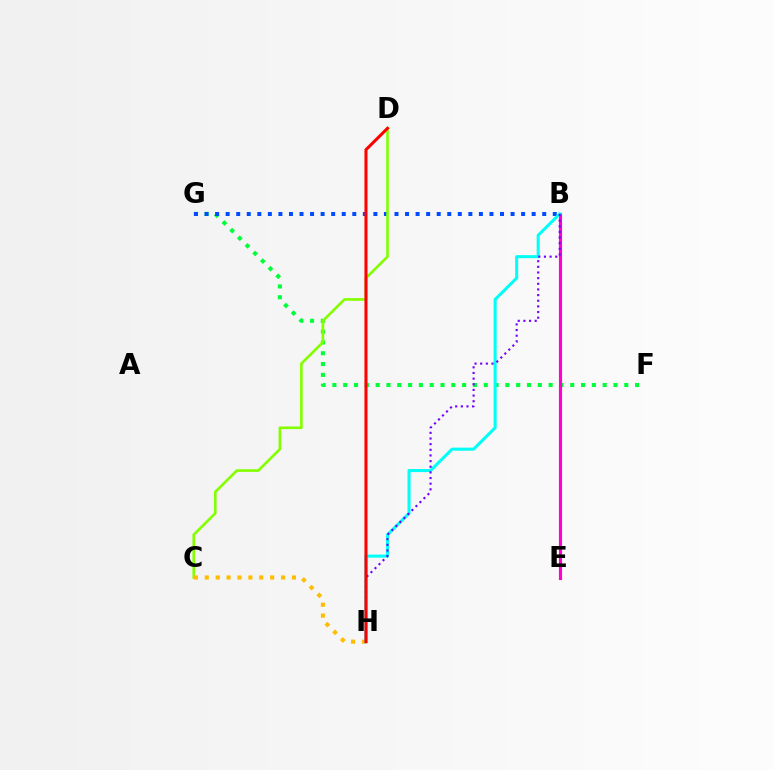{('F', 'G'): [{'color': '#00ff39', 'line_style': 'dotted', 'thickness': 2.94}], ('B', 'G'): [{'color': '#004bff', 'line_style': 'dotted', 'thickness': 2.87}], ('C', 'D'): [{'color': '#84ff00', 'line_style': 'solid', 'thickness': 1.9}], ('C', 'H'): [{'color': '#ffbd00', 'line_style': 'dotted', 'thickness': 2.96}], ('B', 'E'): [{'color': '#ff00cf', 'line_style': 'solid', 'thickness': 2.26}], ('B', 'H'): [{'color': '#00fff6', 'line_style': 'solid', 'thickness': 2.19}, {'color': '#7200ff', 'line_style': 'dotted', 'thickness': 1.53}], ('D', 'H'): [{'color': '#ff0000', 'line_style': 'solid', 'thickness': 2.19}]}